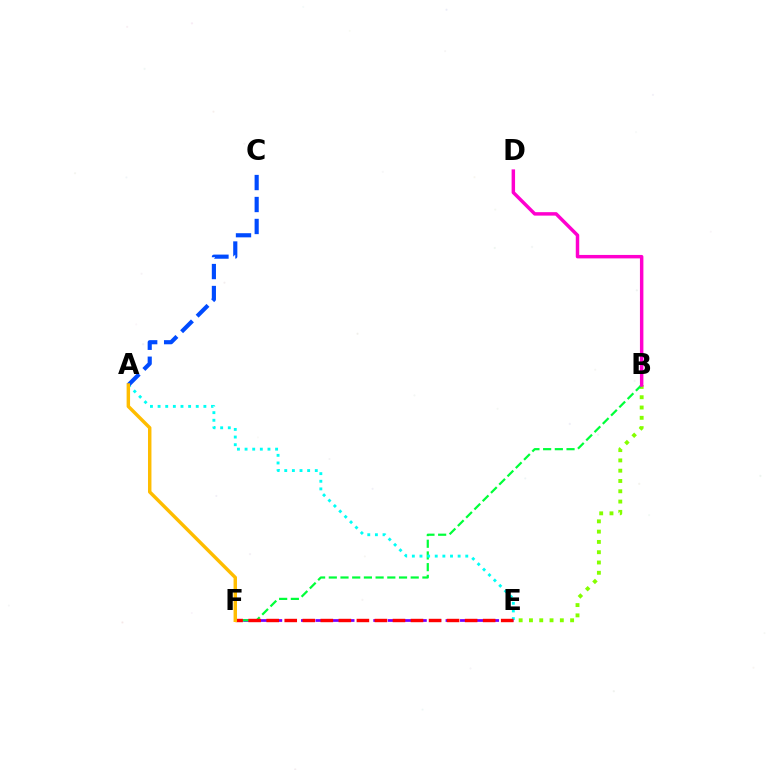{('B', 'E'): [{'color': '#84ff00', 'line_style': 'dotted', 'thickness': 2.8}], ('E', 'F'): [{'color': '#7200ff', 'line_style': 'dashed', 'thickness': 1.96}, {'color': '#ff0000', 'line_style': 'dashed', 'thickness': 2.45}], ('B', 'F'): [{'color': '#00ff39', 'line_style': 'dashed', 'thickness': 1.59}], ('A', 'E'): [{'color': '#00fff6', 'line_style': 'dotted', 'thickness': 2.07}], ('A', 'C'): [{'color': '#004bff', 'line_style': 'dashed', 'thickness': 2.98}], ('B', 'D'): [{'color': '#ff00cf', 'line_style': 'solid', 'thickness': 2.49}], ('A', 'F'): [{'color': '#ffbd00', 'line_style': 'solid', 'thickness': 2.48}]}